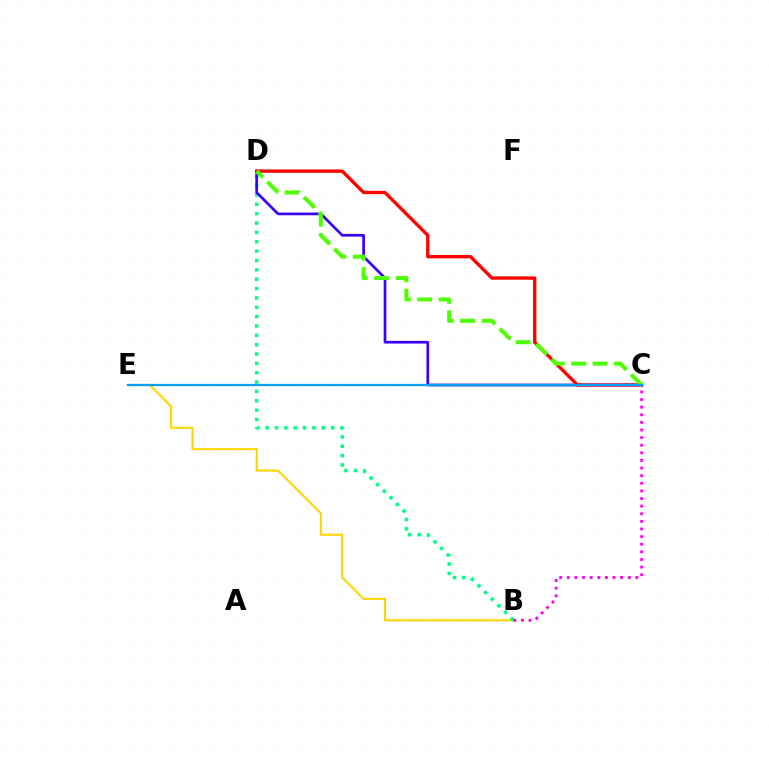{('B', 'E'): [{'color': '#ffd500', 'line_style': 'solid', 'thickness': 1.51}], ('B', 'D'): [{'color': '#00ff86', 'line_style': 'dotted', 'thickness': 2.54}], ('C', 'D'): [{'color': '#3700ff', 'line_style': 'solid', 'thickness': 1.94}, {'color': '#ff0000', 'line_style': 'solid', 'thickness': 2.41}, {'color': '#4fff00', 'line_style': 'dashed', 'thickness': 2.91}], ('B', 'C'): [{'color': '#ff00ed', 'line_style': 'dotted', 'thickness': 2.07}], ('C', 'E'): [{'color': '#009eff', 'line_style': 'solid', 'thickness': 1.62}]}